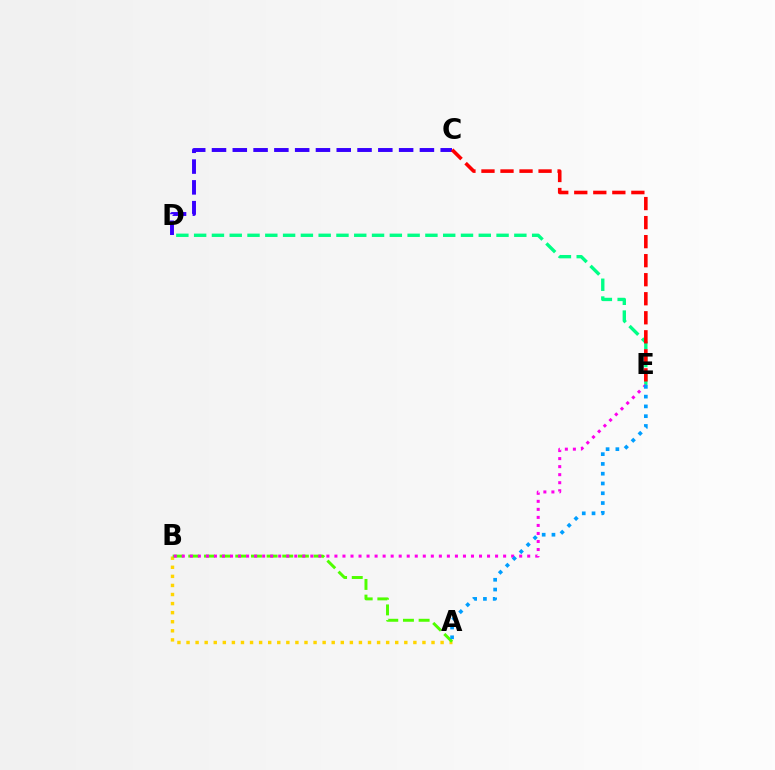{('C', 'D'): [{'color': '#3700ff', 'line_style': 'dashed', 'thickness': 2.82}], ('D', 'E'): [{'color': '#00ff86', 'line_style': 'dashed', 'thickness': 2.42}], ('A', 'B'): [{'color': '#ffd500', 'line_style': 'dotted', 'thickness': 2.47}, {'color': '#4fff00', 'line_style': 'dashed', 'thickness': 2.13}], ('B', 'E'): [{'color': '#ff00ed', 'line_style': 'dotted', 'thickness': 2.18}], ('A', 'E'): [{'color': '#009eff', 'line_style': 'dotted', 'thickness': 2.66}], ('C', 'E'): [{'color': '#ff0000', 'line_style': 'dashed', 'thickness': 2.59}]}